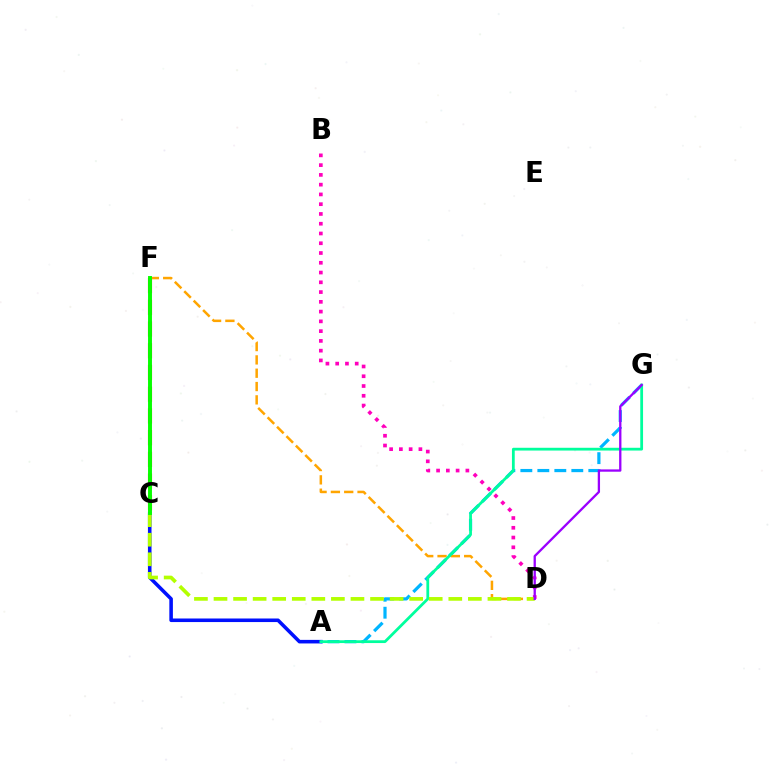{('A', 'C'): [{'color': '#0010ff', 'line_style': 'solid', 'thickness': 2.57}], ('A', 'G'): [{'color': '#00b5ff', 'line_style': 'dashed', 'thickness': 2.31}, {'color': '#00ff9d', 'line_style': 'solid', 'thickness': 2.0}], ('C', 'F'): [{'color': '#ff0000', 'line_style': 'dashed', 'thickness': 2.95}, {'color': '#08ff00', 'line_style': 'solid', 'thickness': 2.82}], ('D', 'F'): [{'color': '#ffa500', 'line_style': 'dashed', 'thickness': 1.81}], ('B', 'D'): [{'color': '#ff00bd', 'line_style': 'dotted', 'thickness': 2.65}], ('C', 'D'): [{'color': '#b3ff00', 'line_style': 'dashed', 'thickness': 2.66}], ('D', 'G'): [{'color': '#9b00ff', 'line_style': 'solid', 'thickness': 1.66}]}